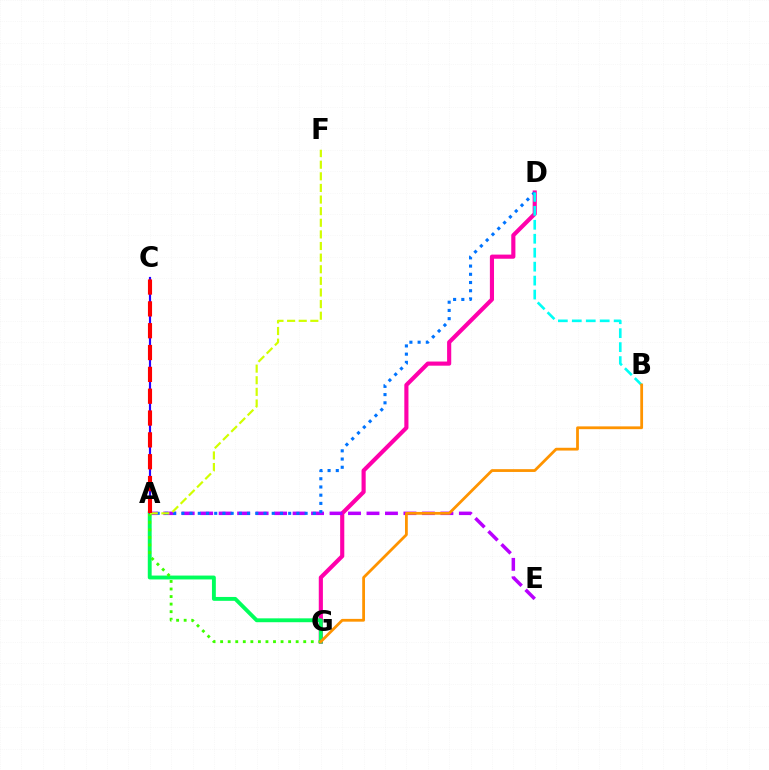{('D', 'G'): [{'color': '#ff00ac', 'line_style': 'solid', 'thickness': 2.98}], ('A', 'E'): [{'color': '#b900ff', 'line_style': 'dashed', 'thickness': 2.51}], ('A', 'D'): [{'color': '#0074ff', 'line_style': 'dotted', 'thickness': 2.23}], ('B', 'D'): [{'color': '#00fff6', 'line_style': 'dashed', 'thickness': 1.9}], ('A', 'G'): [{'color': '#00ff5c', 'line_style': 'solid', 'thickness': 2.79}, {'color': '#3dff00', 'line_style': 'dotted', 'thickness': 2.05}], ('B', 'G'): [{'color': '#ff9400', 'line_style': 'solid', 'thickness': 2.01}], ('A', 'C'): [{'color': '#2500ff', 'line_style': 'solid', 'thickness': 1.55}, {'color': '#ff0000', 'line_style': 'dashed', 'thickness': 2.97}], ('A', 'F'): [{'color': '#d1ff00', 'line_style': 'dashed', 'thickness': 1.58}]}